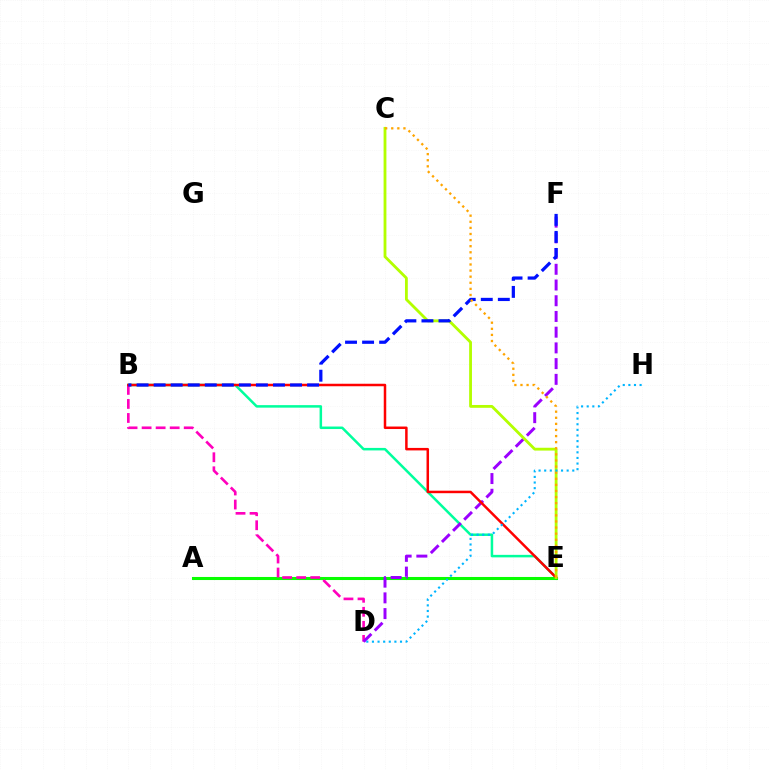{('B', 'E'): [{'color': '#00ff9d', 'line_style': 'solid', 'thickness': 1.81}, {'color': '#ff0000', 'line_style': 'solid', 'thickness': 1.8}], ('A', 'E'): [{'color': '#08ff00', 'line_style': 'solid', 'thickness': 2.2}], ('B', 'D'): [{'color': '#ff00bd', 'line_style': 'dashed', 'thickness': 1.91}], ('D', 'F'): [{'color': '#9b00ff', 'line_style': 'dashed', 'thickness': 2.14}], ('C', 'E'): [{'color': '#b3ff00', 'line_style': 'solid', 'thickness': 2.03}, {'color': '#ffa500', 'line_style': 'dotted', 'thickness': 1.66}], ('B', 'F'): [{'color': '#0010ff', 'line_style': 'dashed', 'thickness': 2.32}], ('D', 'H'): [{'color': '#00b5ff', 'line_style': 'dotted', 'thickness': 1.53}]}